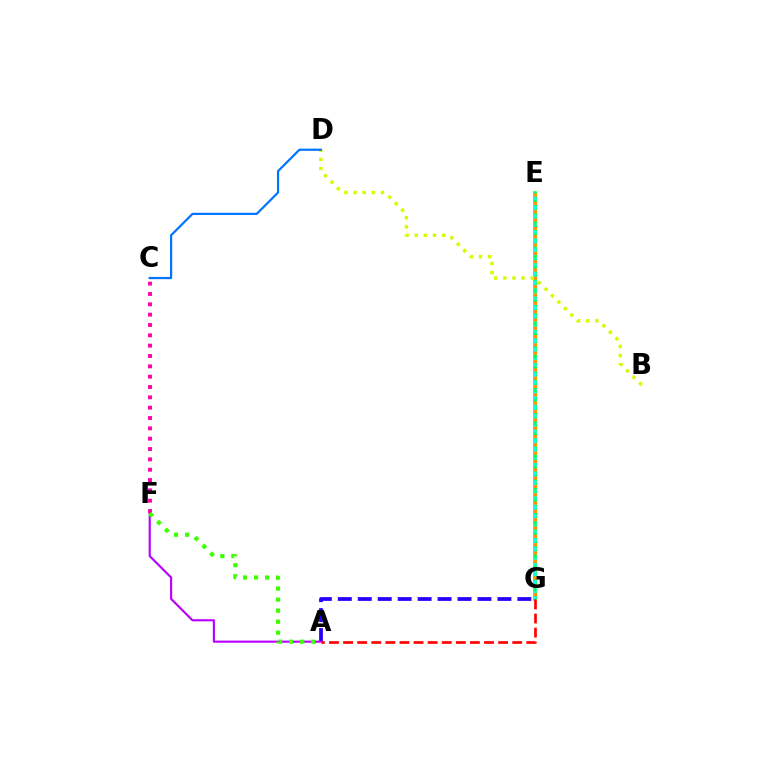{('A', 'G'): [{'color': '#2500ff', 'line_style': 'dashed', 'thickness': 2.71}, {'color': '#ff0000', 'line_style': 'dashed', 'thickness': 1.91}], ('E', 'G'): [{'color': '#00ff5c', 'line_style': 'solid', 'thickness': 2.61}, {'color': '#00fff6', 'line_style': 'dashed', 'thickness': 1.51}, {'color': '#ff9400', 'line_style': 'dotted', 'thickness': 2.26}], ('A', 'F'): [{'color': '#b900ff', 'line_style': 'solid', 'thickness': 1.54}, {'color': '#3dff00', 'line_style': 'dotted', 'thickness': 3.0}], ('C', 'F'): [{'color': '#ff00ac', 'line_style': 'dotted', 'thickness': 2.81}], ('B', 'D'): [{'color': '#d1ff00', 'line_style': 'dotted', 'thickness': 2.48}], ('C', 'D'): [{'color': '#0074ff', 'line_style': 'solid', 'thickness': 1.59}]}